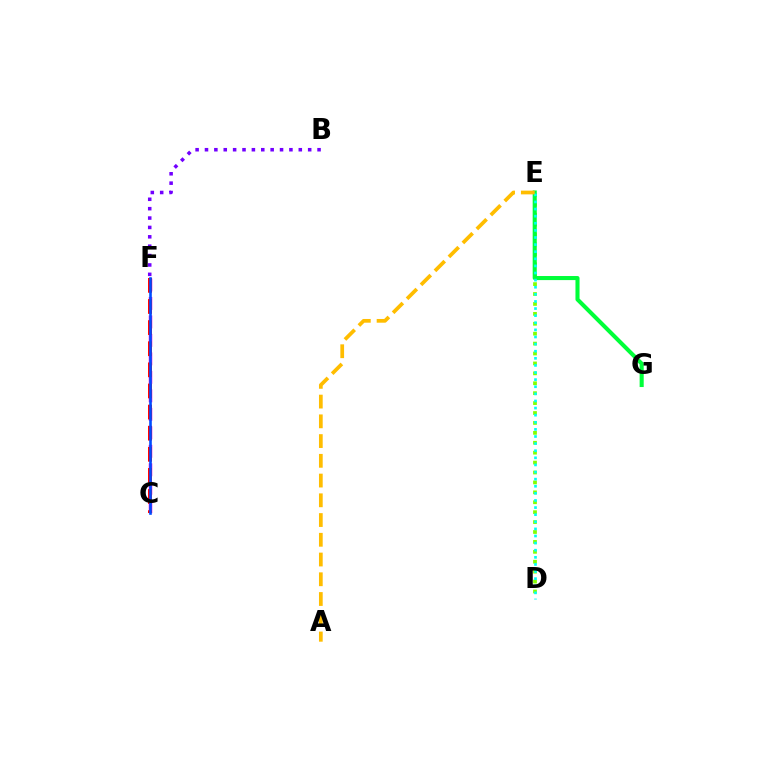{('C', 'F'): [{'color': '#ff00cf', 'line_style': 'dashed', 'thickness': 2.51}, {'color': '#ff0000', 'line_style': 'dashed', 'thickness': 2.87}, {'color': '#004bff', 'line_style': 'solid', 'thickness': 1.88}], ('D', 'E'): [{'color': '#84ff00', 'line_style': 'dotted', 'thickness': 2.69}, {'color': '#00fff6', 'line_style': 'dotted', 'thickness': 1.93}], ('E', 'G'): [{'color': '#00ff39', 'line_style': 'solid', 'thickness': 2.93}], ('A', 'E'): [{'color': '#ffbd00', 'line_style': 'dashed', 'thickness': 2.68}], ('B', 'F'): [{'color': '#7200ff', 'line_style': 'dotted', 'thickness': 2.55}]}